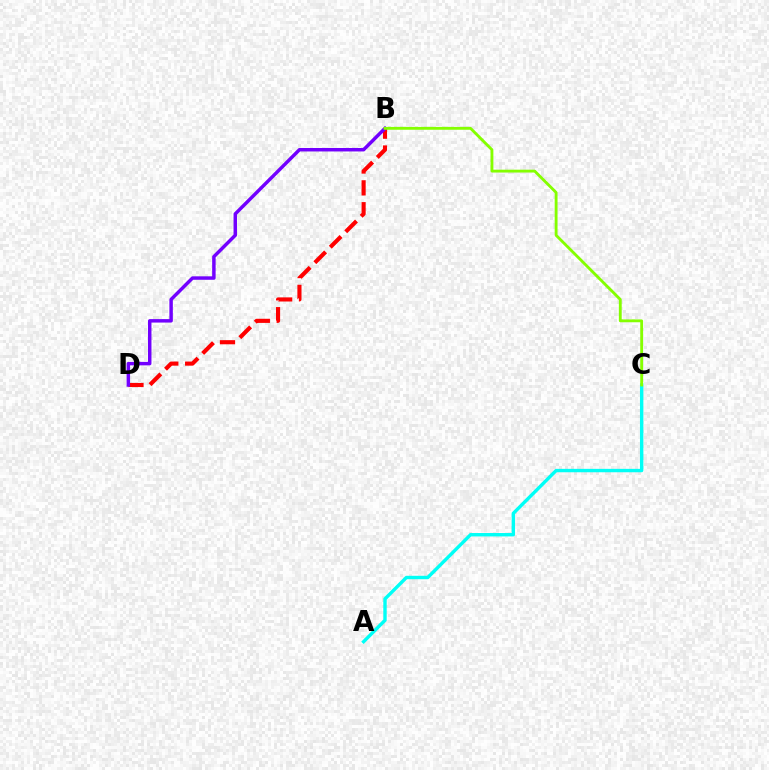{('A', 'C'): [{'color': '#00fff6', 'line_style': 'solid', 'thickness': 2.45}], ('B', 'D'): [{'color': '#ff0000', 'line_style': 'dashed', 'thickness': 2.97}, {'color': '#7200ff', 'line_style': 'solid', 'thickness': 2.5}], ('B', 'C'): [{'color': '#84ff00', 'line_style': 'solid', 'thickness': 2.05}]}